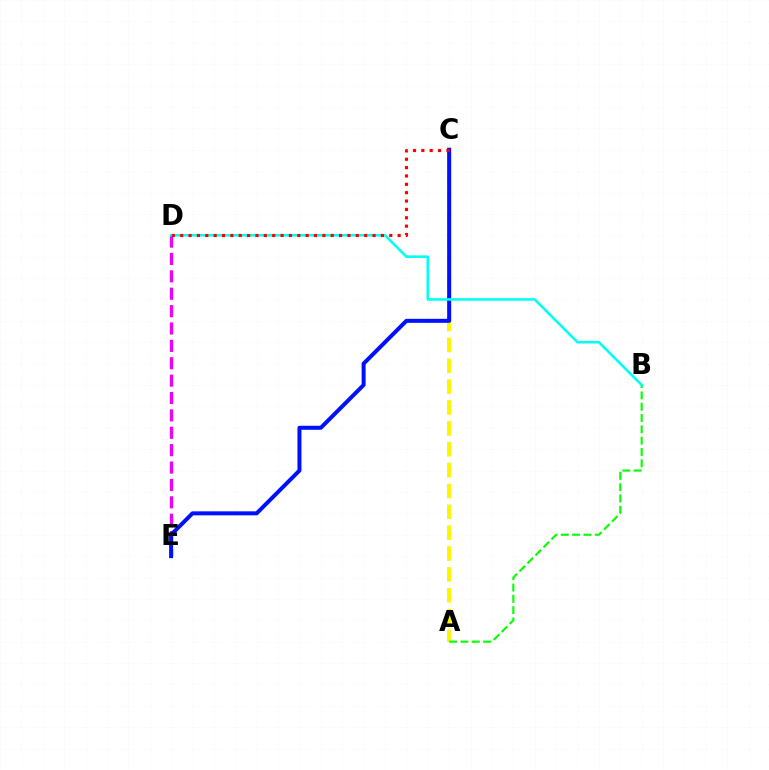{('A', 'C'): [{'color': '#fcf500', 'line_style': 'dashed', 'thickness': 2.83}], ('A', 'B'): [{'color': '#08ff00', 'line_style': 'dashed', 'thickness': 1.54}], ('D', 'E'): [{'color': '#ee00ff', 'line_style': 'dashed', 'thickness': 2.36}], ('C', 'E'): [{'color': '#0010ff', 'line_style': 'solid', 'thickness': 2.88}], ('B', 'D'): [{'color': '#00fff6', 'line_style': 'solid', 'thickness': 1.87}], ('C', 'D'): [{'color': '#ff0000', 'line_style': 'dotted', 'thickness': 2.27}]}